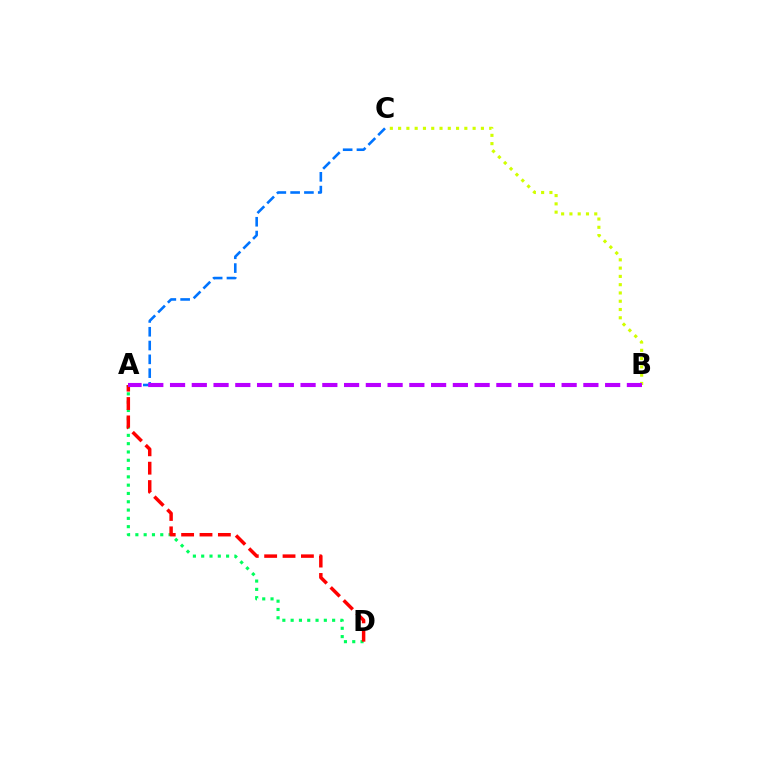{('A', 'C'): [{'color': '#0074ff', 'line_style': 'dashed', 'thickness': 1.87}], ('B', 'C'): [{'color': '#d1ff00', 'line_style': 'dotted', 'thickness': 2.25}], ('A', 'D'): [{'color': '#00ff5c', 'line_style': 'dotted', 'thickness': 2.25}, {'color': '#ff0000', 'line_style': 'dashed', 'thickness': 2.5}], ('A', 'B'): [{'color': '#b900ff', 'line_style': 'dashed', 'thickness': 2.96}]}